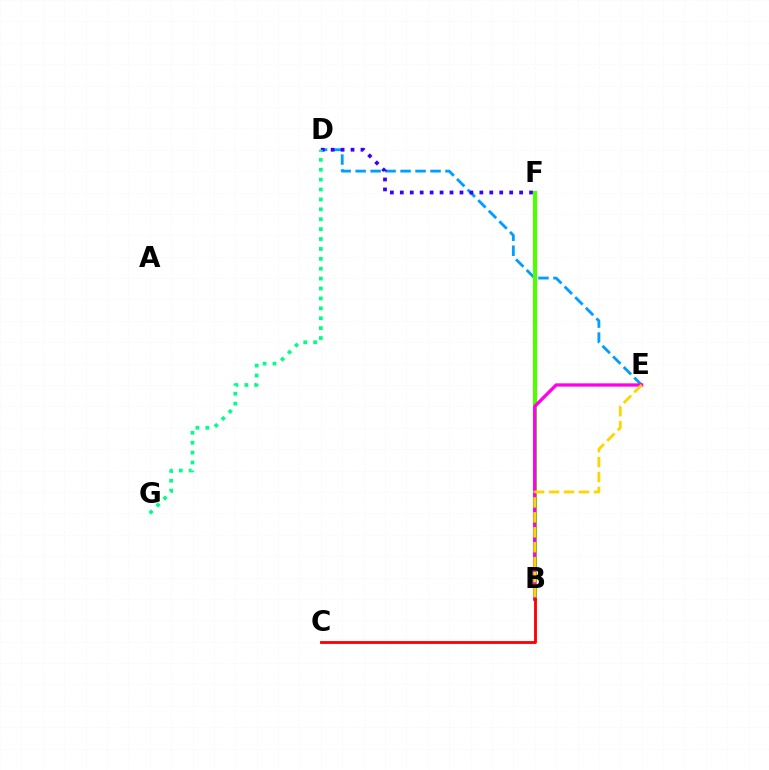{('D', 'E'): [{'color': '#009eff', 'line_style': 'dashed', 'thickness': 2.03}], ('D', 'F'): [{'color': '#3700ff', 'line_style': 'dotted', 'thickness': 2.7}], ('B', 'F'): [{'color': '#4fff00', 'line_style': 'solid', 'thickness': 2.98}], ('D', 'G'): [{'color': '#00ff86', 'line_style': 'dotted', 'thickness': 2.69}], ('B', 'E'): [{'color': '#ff00ed', 'line_style': 'solid', 'thickness': 2.38}, {'color': '#ffd500', 'line_style': 'dashed', 'thickness': 2.03}], ('B', 'C'): [{'color': '#ff0000', 'line_style': 'solid', 'thickness': 2.05}]}